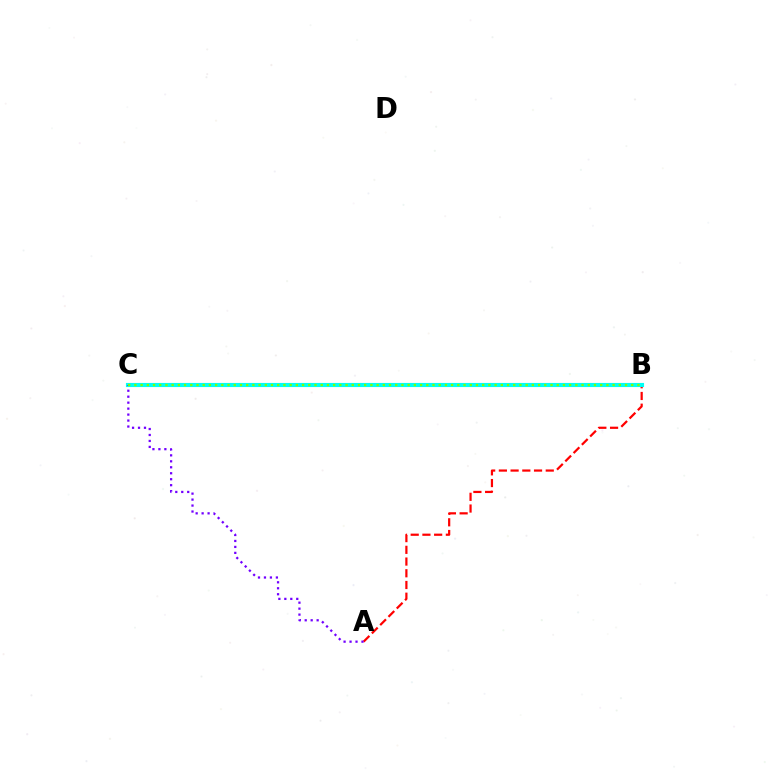{('A', 'B'): [{'color': '#ff0000', 'line_style': 'dashed', 'thickness': 1.59}], ('B', 'C'): [{'color': '#00fff6', 'line_style': 'solid', 'thickness': 2.97}, {'color': '#84ff00', 'line_style': 'dotted', 'thickness': 1.69}], ('A', 'C'): [{'color': '#7200ff', 'line_style': 'dotted', 'thickness': 1.62}]}